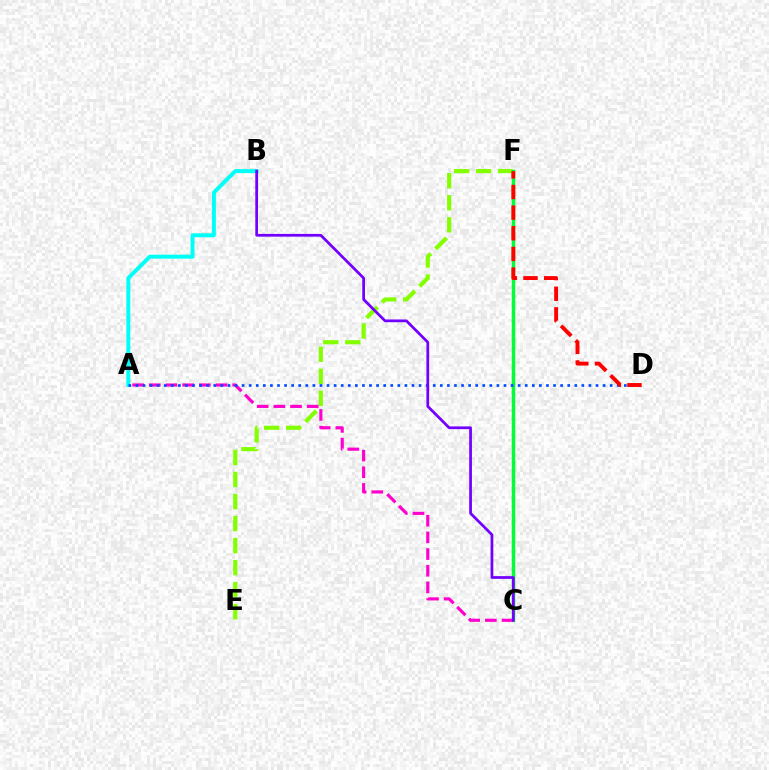{('C', 'F'): [{'color': '#ffbd00', 'line_style': 'dotted', 'thickness': 2.38}, {'color': '#00ff39', 'line_style': 'solid', 'thickness': 2.48}], ('E', 'F'): [{'color': '#84ff00', 'line_style': 'dashed', 'thickness': 2.99}], ('A', 'B'): [{'color': '#00fff6', 'line_style': 'solid', 'thickness': 2.85}], ('A', 'C'): [{'color': '#ff00cf', 'line_style': 'dashed', 'thickness': 2.27}], ('A', 'D'): [{'color': '#004bff', 'line_style': 'dotted', 'thickness': 1.92}], ('B', 'C'): [{'color': '#7200ff', 'line_style': 'solid', 'thickness': 1.98}], ('D', 'F'): [{'color': '#ff0000', 'line_style': 'dashed', 'thickness': 2.81}]}